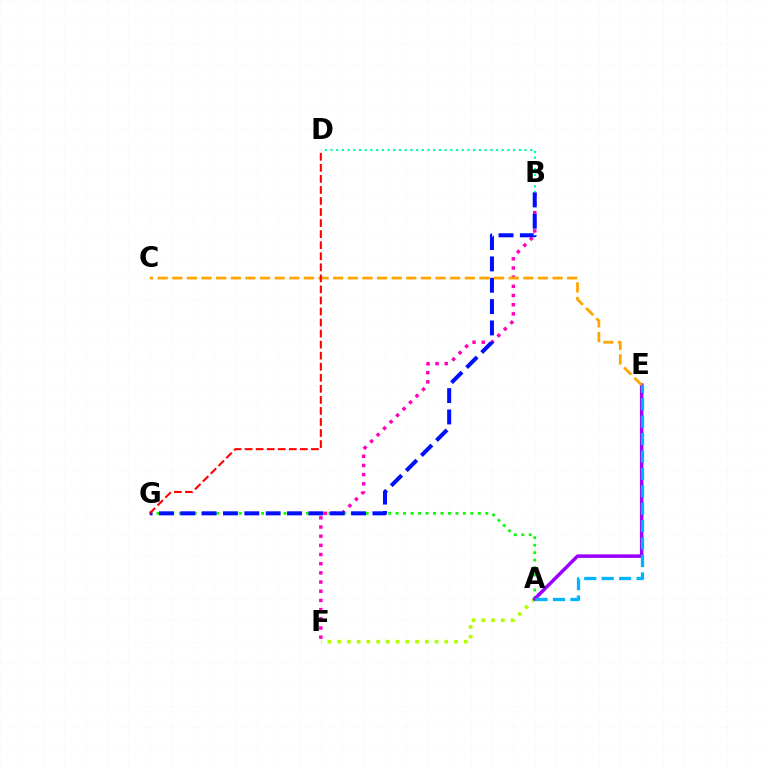{('B', 'F'): [{'color': '#ff00bd', 'line_style': 'dotted', 'thickness': 2.49}], ('B', 'D'): [{'color': '#00ff9d', 'line_style': 'dotted', 'thickness': 1.55}], ('A', 'G'): [{'color': '#08ff00', 'line_style': 'dotted', 'thickness': 2.03}], ('A', 'F'): [{'color': '#b3ff00', 'line_style': 'dotted', 'thickness': 2.65}], ('B', 'G'): [{'color': '#0010ff', 'line_style': 'dashed', 'thickness': 2.9}], ('A', 'E'): [{'color': '#9b00ff', 'line_style': 'solid', 'thickness': 2.53}, {'color': '#00b5ff', 'line_style': 'dashed', 'thickness': 2.37}], ('C', 'E'): [{'color': '#ffa500', 'line_style': 'dashed', 'thickness': 1.99}], ('D', 'G'): [{'color': '#ff0000', 'line_style': 'dashed', 'thickness': 1.5}]}